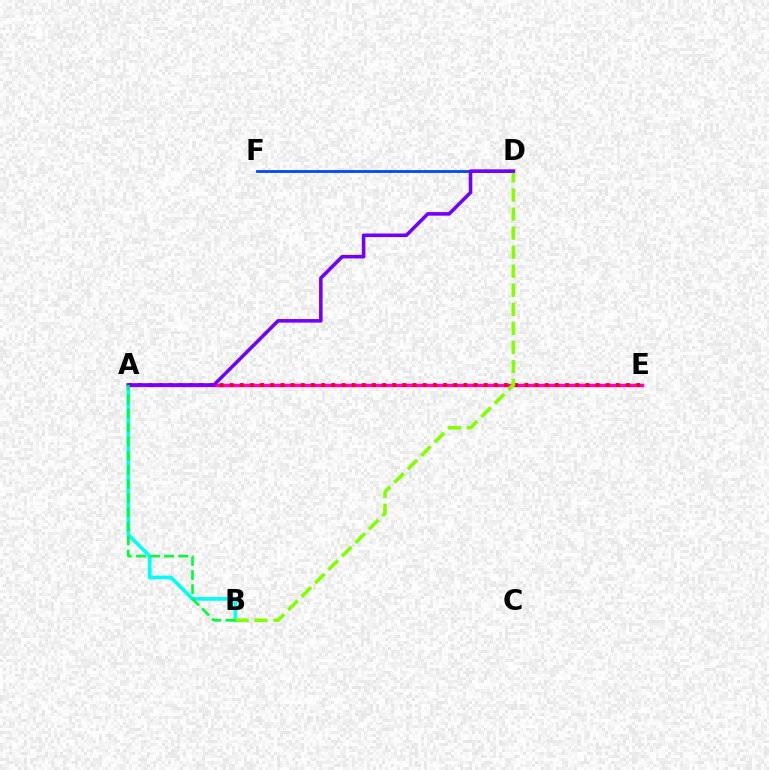{('A', 'E'): [{'color': '#ff00cf', 'line_style': 'solid', 'thickness': 2.46}, {'color': '#ff0000', 'line_style': 'dotted', 'thickness': 2.76}], ('D', 'F'): [{'color': '#ffbd00', 'line_style': 'dashed', 'thickness': 1.8}, {'color': '#004bff', 'line_style': 'solid', 'thickness': 2.02}], ('A', 'B'): [{'color': '#00fff6', 'line_style': 'solid', 'thickness': 2.66}, {'color': '#00ff39', 'line_style': 'dashed', 'thickness': 1.92}], ('B', 'D'): [{'color': '#84ff00', 'line_style': 'dashed', 'thickness': 2.59}], ('A', 'D'): [{'color': '#7200ff', 'line_style': 'solid', 'thickness': 2.56}]}